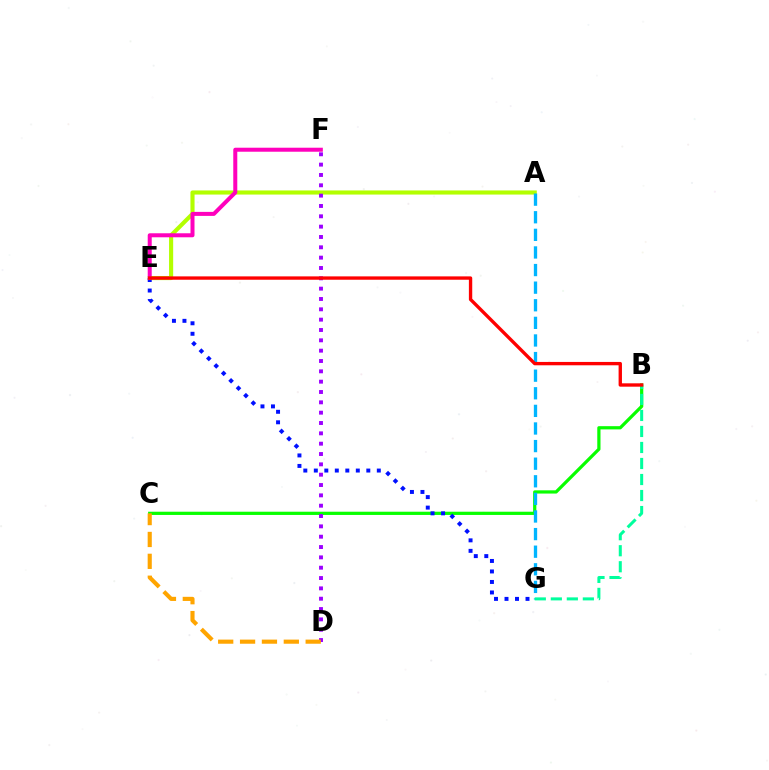{('B', 'C'): [{'color': '#08ff00', 'line_style': 'solid', 'thickness': 2.32}], ('A', 'E'): [{'color': '#b3ff00', 'line_style': 'solid', 'thickness': 2.97}], ('A', 'G'): [{'color': '#00b5ff', 'line_style': 'dashed', 'thickness': 2.39}], ('D', 'F'): [{'color': '#9b00ff', 'line_style': 'dotted', 'thickness': 2.81}], ('C', 'D'): [{'color': '#ffa500', 'line_style': 'dashed', 'thickness': 2.97}], ('E', 'G'): [{'color': '#0010ff', 'line_style': 'dotted', 'thickness': 2.85}], ('E', 'F'): [{'color': '#ff00bd', 'line_style': 'solid', 'thickness': 2.89}], ('B', 'G'): [{'color': '#00ff9d', 'line_style': 'dashed', 'thickness': 2.18}], ('B', 'E'): [{'color': '#ff0000', 'line_style': 'solid', 'thickness': 2.42}]}